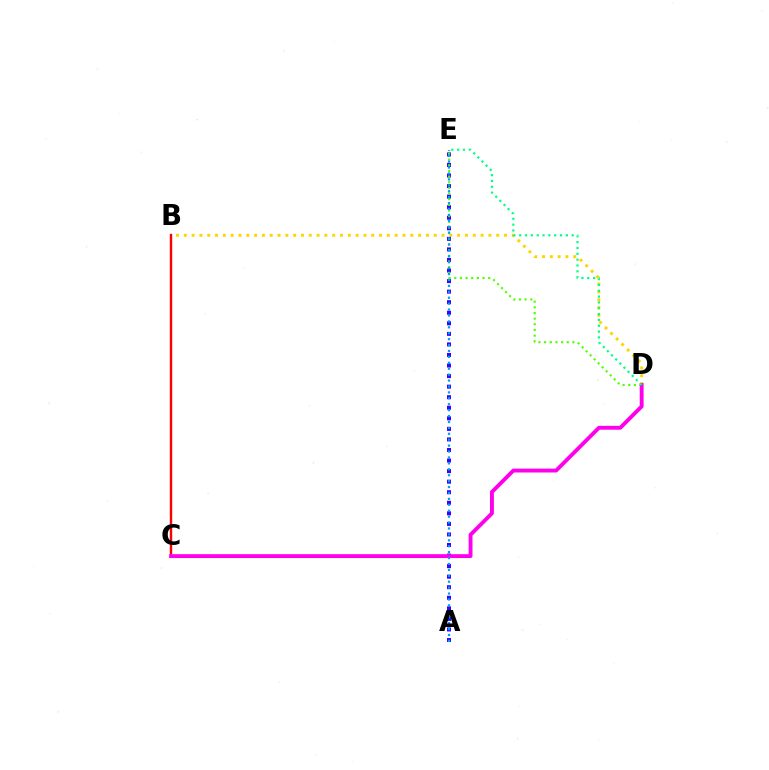{('B', 'D'): [{'color': '#ffd500', 'line_style': 'dotted', 'thickness': 2.12}], ('B', 'C'): [{'color': '#ff0000', 'line_style': 'solid', 'thickness': 1.74}], ('A', 'E'): [{'color': '#3700ff', 'line_style': 'dotted', 'thickness': 2.87}, {'color': '#009eff', 'line_style': 'dotted', 'thickness': 1.61}], ('D', 'E'): [{'color': '#4fff00', 'line_style': 'dotted', 'thickness': 1.54}, {'color': '#00ff86', 'line_style': 'dotted', 'thickness': 1.59}], ('C', 'D'): [{'color': '#ff00ed', 'line_style': 'solid', 'thickness': 2.79}]}